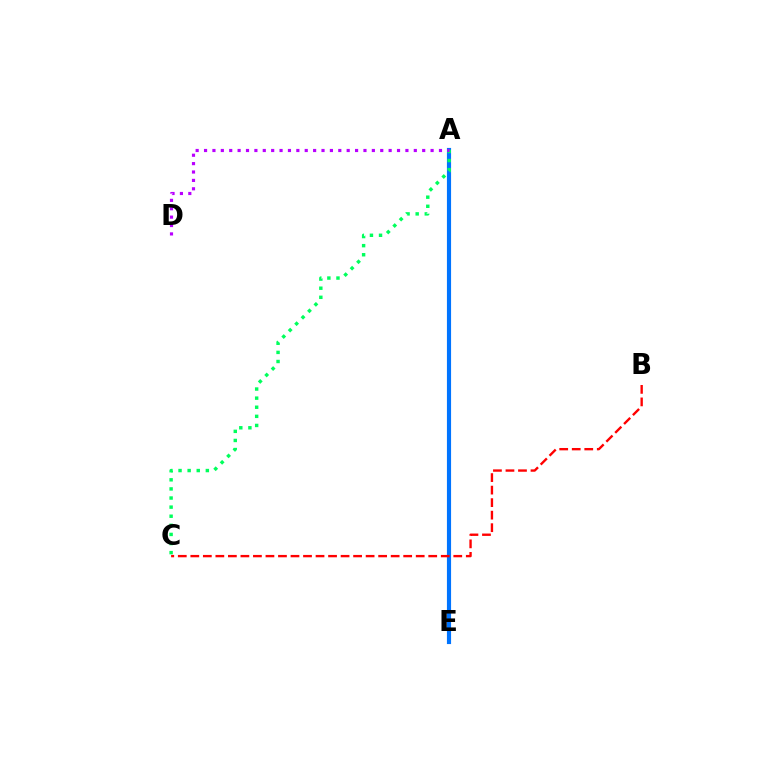{('A', 'E'): [{'color': '#d1ff00', 'line_style': 'solid', 'thickness': 1.68}, {'color': '#0074ff', 'line_style': 'solid', 'thickness': 2.99}], ('B', 'C'): [{'color': '#ff0000', 'line_style': 'dashed', 'thickness': 1.7}], ('A', 'C'): [{'color': '#00ff5c', 'line_style': 'dotted', 'thickness': 2.47}], ('A', 'D'): [{'color': '#b900ff', 'line_style': 'dotted', 'thickness': 2.28}]}